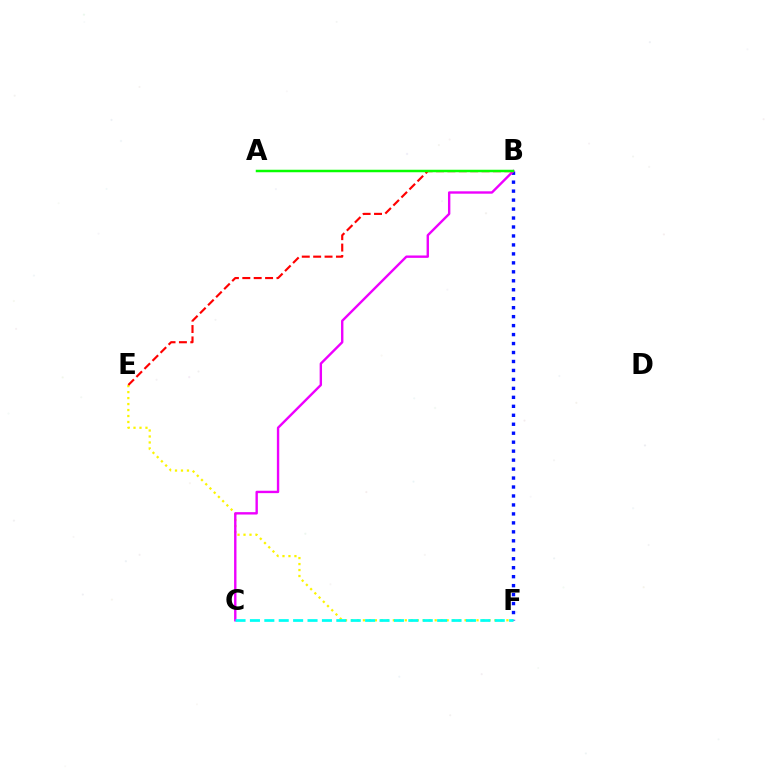{('E', 'F'): [{'color': '#fcf500', 'line_style': 'dotted', 'thickness': 1.62}], ('B', 'F'): [{'color': '#0010ff', 'line_style': 'dotted', 'thickness': 2.44}], ('B', 'C'): [{'color': '#ee00ff', 'line_style': 'solid', 'thickness': 1.72}], ('B', 'E'): [{'color': '#ff0000', 'line_style': 'dashed', 'thickness': 1.55}], ('C', 'F'): [{'color': '#00fff6', 'line_style': 'dashed', 'thickness': 1.96}], ('A', 'B'): [{'color': '#08ff00', 'line_style': 'solid', 'thickness': 1.79}]}